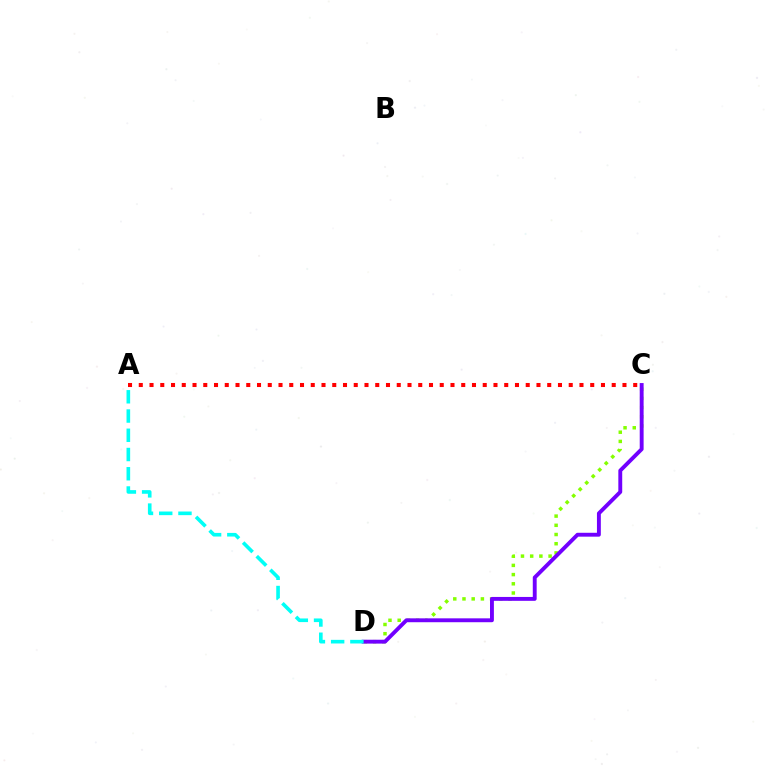{('C', 'D'): [{'color': '#84ff00', 'line_style': 'dotted', 'thickness': 2.5}, {'color': '#7200ff', 'line_style': 'solid', 'thickness': 2.8}], ('A', 'D'): [{'color': '#00fff6', 'line_style': 'dashed', 'thickness': 2.61}], ('A', 'C'): [{'color': '#ff0000', 'line_style': 'dotted', 'thickness': 2.92}]}